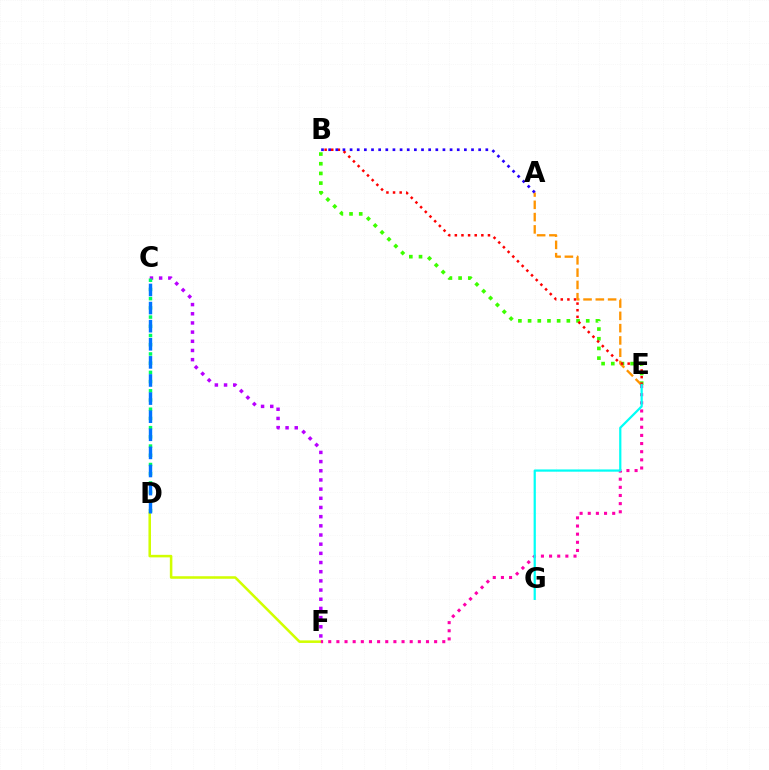{('B', 'E'): [{'color': '#3dff00', 'line_style': 'dotted', 'thickness': 2.63}, {'color': '#ff0000', 'line_style': 'dotted', 'thickness': 1.8}], ('A', 'E'): [{'color': '#ff9400', 'line_style': 'dashed', 'thickness': 1.67}], ('D', 'F'): [{'color': '#d1ff00', 'line_style': 'solid', 'thickness': 1.83}], ('E', 'F'): [{'color': '#ff00ac', 'line_style': 'dotted', 'thickness': 2.21}], ('E', 'G'): [{'color': '#00fff6', 'line_style': 'solid', 'thickness': 1.6}], ('C', 'F'): [{'color': '#b900ff', 'line_style': 'dotted', 'thickness': 2.49}], ('C', 'D'): [{'color': '#00ff5c', 'line_style': 'dotted', 'thickness': 2.5}, {'color': '#0074ff', 'line_style': 'dashed', 'thickness': 2.46}], ('A', 'B'): [{'color': '#2500ff', 'line_style': 'dotted', 'thickness': 1.94}]}